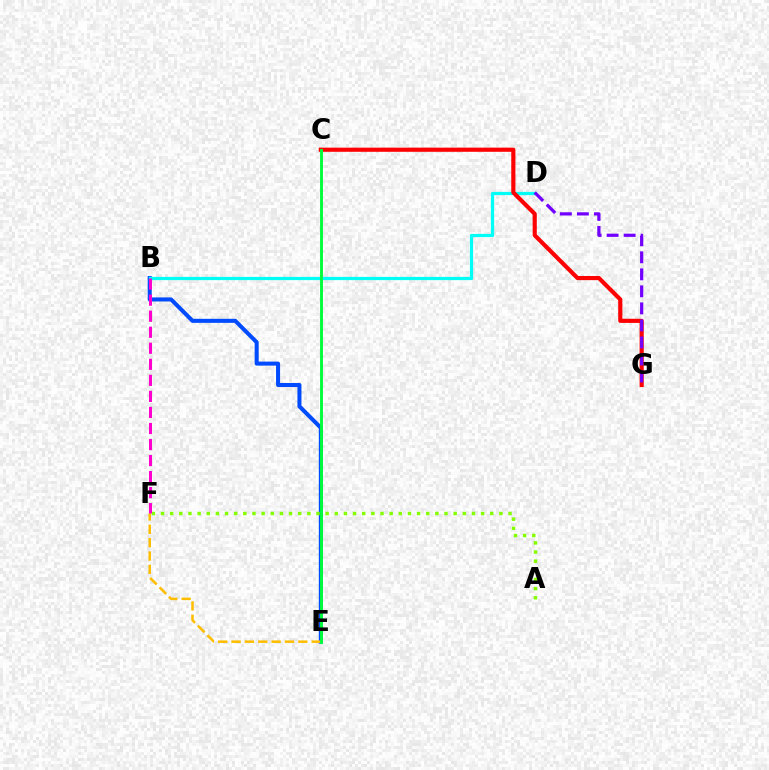{('B', 'E'): [{'color': '#004bff', 'line_style': 'solid', 'thickness': 2.91}], ('A', 'F'): [{'color': '#84ff00', 'line_style': 'dotted', 'thickness': 2.48}], ('B', 'D'): [{'color': '#00fff6', 'line_style': 'solid', 'thickness': 2.33}], ('E', 'F'): [{'color': '#ffbd00', 'line_style': 'dashed', 'thickness': 1.81}], ('C', 'G'): [{'color': '#ff0000', 'line_style': 'solid', 'thickness': 2.99}], ('D', 'G'): [{'color': '#7200ff', 'line_style': 'dashed', 'thickness': 2.31}], ('C', 'E'): [{'color': '#00ff39', 'line_style': 'solid', 'thickness': 2.08}], ('B', 'F'): [{'color': '#ff00cf', 'line_style': 'dashed', 'thickness': 2.18}]}